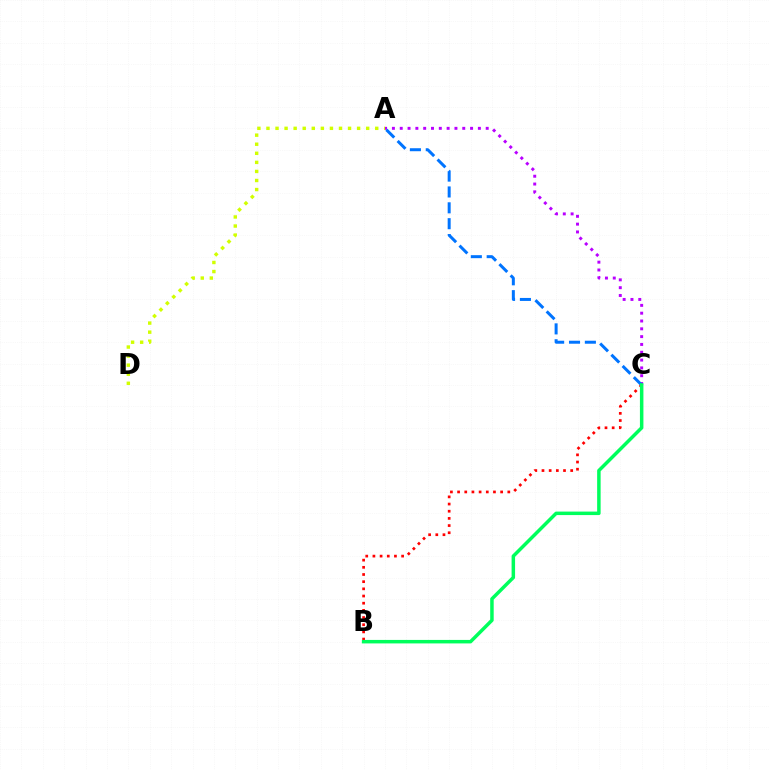{('A', 'C'): [{'color': '#b900ff', 'line_style': 'dotted', 'thickness': 2.12}, {'color': '#0074ff', 'line_style': 'dashed', 'thickness': 2.16}], ('B', 'C'): [{'color': '#ff0000', 'line_style': 'dotted', 'thickness': 1.95}, {'color': '#00ff5c', 'line_style': 'solid', 'thickness': 2.51}], ('A', 'D'): [{'color': '#d1ff00', 'line_style': 'dotted', 'thickness': 2.46}]}